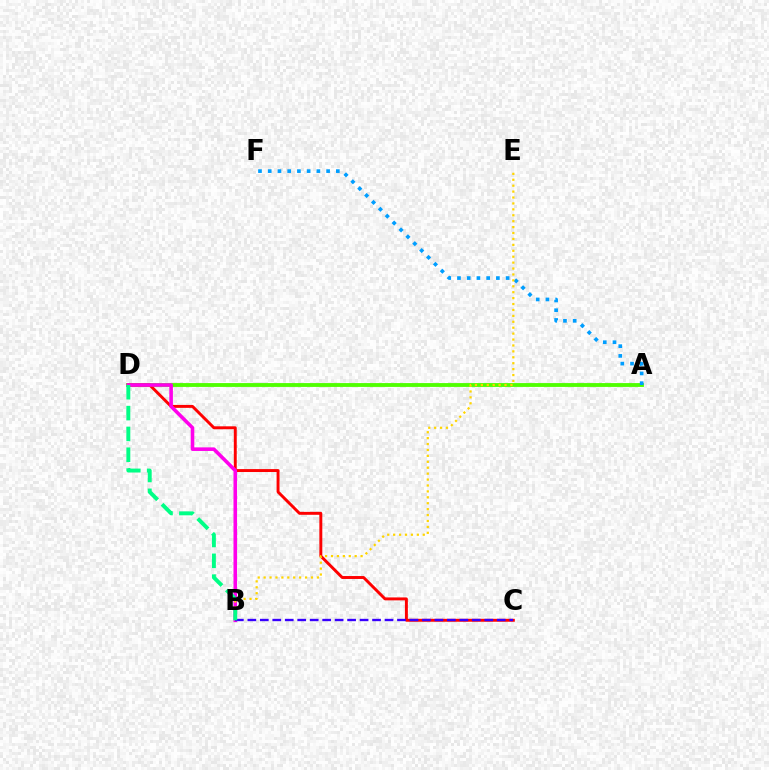{('A', 'D'): [{'color': '#4fff00', 'line_style': 'solid', 'thickness': 2.76}], ('A', 'F'): [{'color': '#009eff', 'line_style': 'dotted', 'thickness': 2.64}], ('C', 'D'): [{'color': '#ff0000', 'line_style': 'solid', 'thickness': 2.11}], ('B', 'D'): [{'color': '#ff00ed', 'line_style': 'solid', 'thickness': 2.58}, {'color': '#00ff86', 'line_style': 'dashed', 'thickness': 2.83}], ('B', 'E'): [{'color': '#ffd500', 'line_style': 'dotted', 'thickness': 1.61}], ('B', 'C'): [{'color': '#3700ff', 'line_style': 'dashed', 'thickness': 1.69}]}